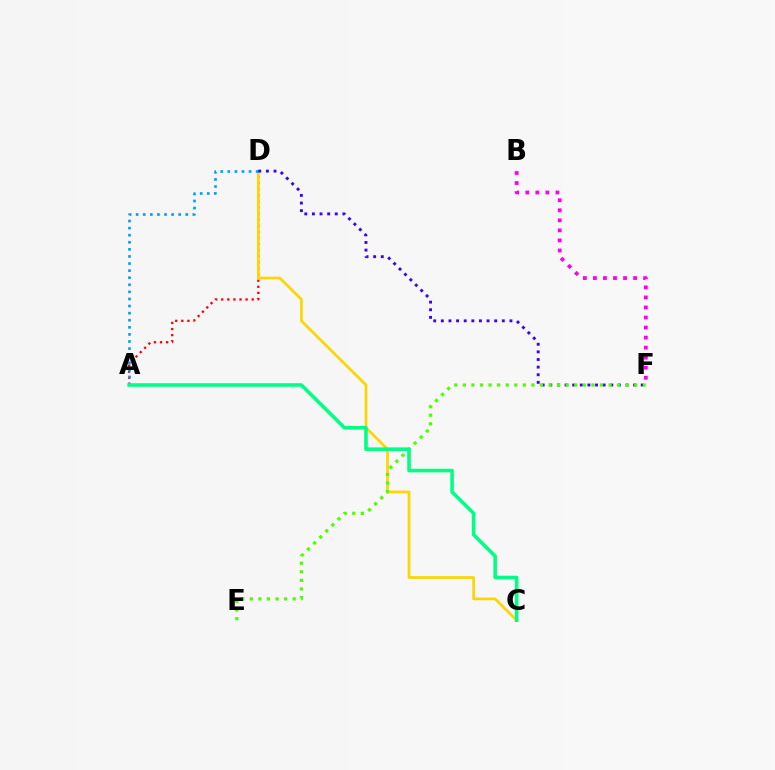{('A', 'D'): [{'color': '#ff0000', 'line_style': 'dotted', 'thickness': 1.66}, {'color': '#009eff', 'line_style': 'dotted', 'thickness': 1.93}], ('C', 'D'): [{'color': '#ffd500', 'line_style': 'solid', 'thickness': 1.96}], ('D', 'F'): [{'color': '#3700ff', 'line_style': 'dotted', 'thickness': 2.07}], ('B', 'F'): [{'color': '#ff00ed', 'line_style': 'dotted', 'thickness': 2.73}], ('E', 'F'): [{'color': '#4fff00', 'line_style': 'dotted', 'thickness': 2.33}], ('A', 'C'): [{'color': '#00ff86', 'line_style': 'solid', 'thickness': 2.59}]}